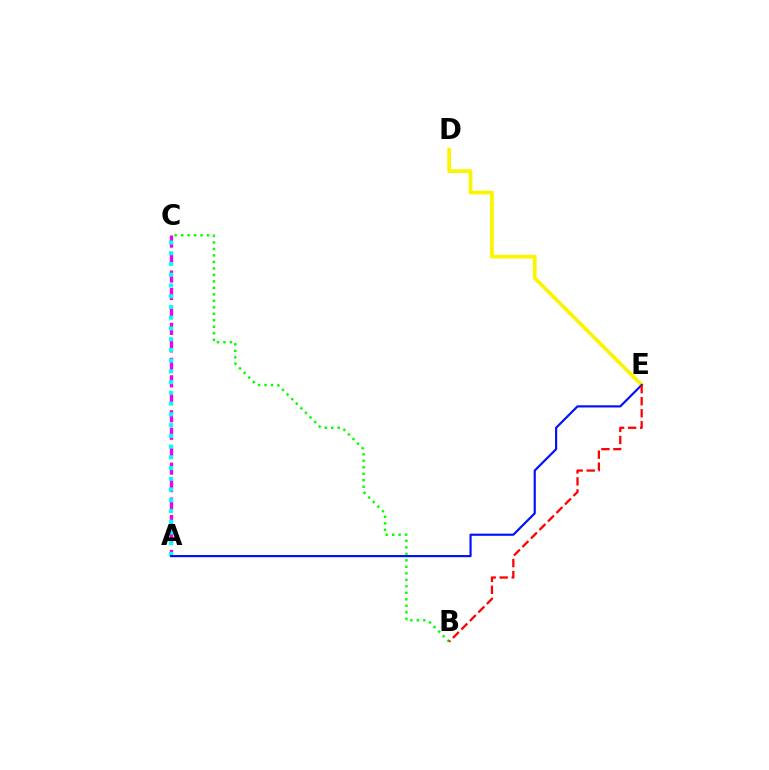{('A', 'C'): [{'color': '#ee00ff', 'line_style': 'dashed', 'thickness': 2.37}, {'color': '#00fff6', 'line_style': 'dotted', 'thickness': 2.92}], ('D', 'E'): [{'color': '#fcf500', 'line_style': 'solid', 'thickness': 2.71}], ('B', 'C'): [{'color': '#08ff00', 'line_style': 'dotted', 'thickness': 1.76}], ('A', 'E'): [{'color': '#0010ff', 'line_style': 'solid', 'thickness': 1.56}], ('B', 'E'): [{'color': '#ff0000', 'line_style': 'dashed', 'thickness': 1.63}]}